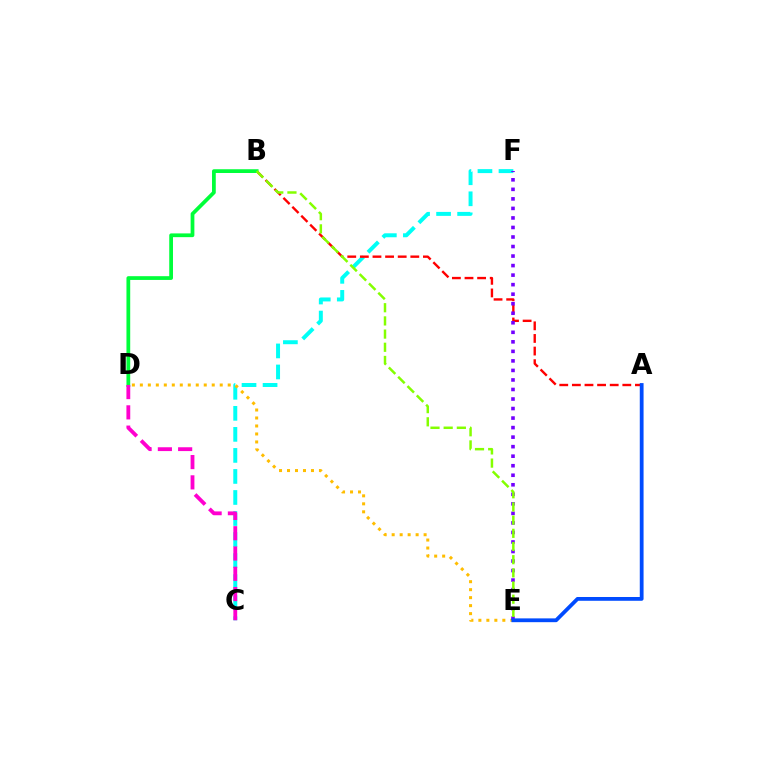{('C', 'F'): [{'color': '#00fff6', 'line_style': 'dashed', 'thickness': 2.86}], ('A', 'B'): [{'color': '#ff0000', 'line_style': 'dashed', 'thickness': 1.71}], ('D', 'E'): [{'color': '#ffbd00', 'line_style': 'dotted', 'thickness': 2.17}], ('E', 'F'): [{'color': '#7200ff', 'line_style': 'dotted', 'thickness': 2.59}], ('B', 'D'): [{'color': '#00ff39', 'line_style': 'solid', 'thickness': 2.7}], ('B', 'E'): [{'color': '#84ff00', 'line_style': 'dashed', 'thickness': 1.79}], ('A', 'E'): [{'color': '#004bff', 'line_style': 'solid', 'thickness': 2.73}], ('C', 'D'): [{'color': '#ff00cf', 'line_style': 'dashed', 'thickness': 2.75}]}